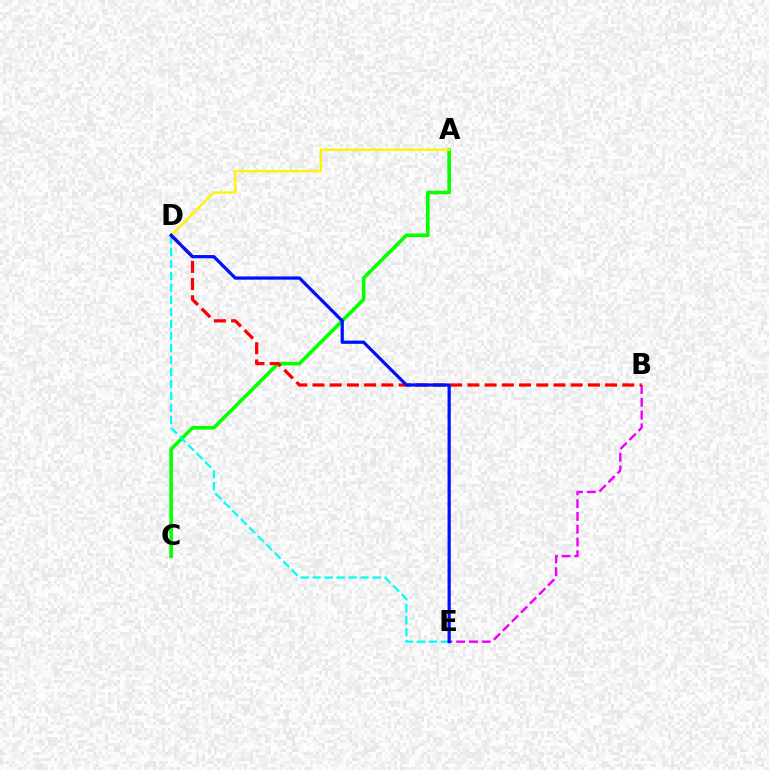{('B', 'E'): [{'color': '#ee00ff', 'line_style': 'dashed', 'thickness': 1.74}], ('A', 'C'): [{'color': '#08ff00', 'line_style': 'solid', 'thickness': 2.6}], ('D', 'E'): [{'color': '#00fff6', 'line_style': 'dashed', 'thickness': 1.63}, {'color': '#0010ff', 'line_style': 'solid', 'thickness': 2.33}], ('A', 'D'): [{'color': '#fcf500', 'line_style': 'solid', 'thickness': 1.67}], ('B', 'D'): [{'color': '#ff0000', 'line_style': 'dashed', 'thickness': 2.34}]}